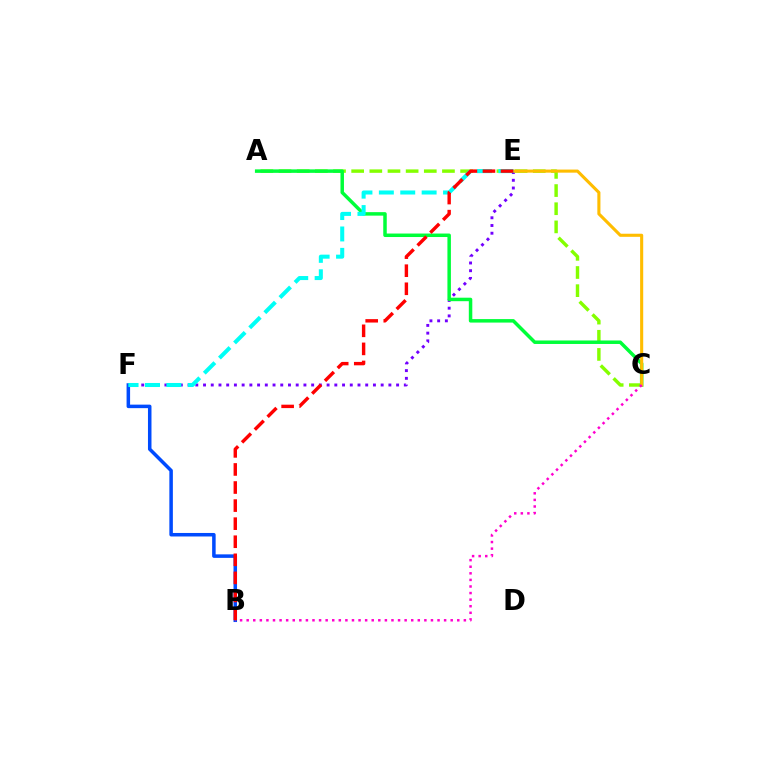{('E', 'F'): [{'color': '#7200ff', 'line_style': 'dotted', 'thickness': 2.1}, {'color': '#00fff6', 'line_style': 'dashed', 'thickness': 2.91}], ('B', 'F'): [{'color': '#004bff', 'line_style': 'solid', 'thickness': 2.53}], ('A', 'C'): [{'color': '#84ff00', 'line_style': 'dashed', 'thickness': 2.47}, {'color': '#00ff39', 'line_style': 'solid', 'thickness': 2.51}], ('C', 'E'): [{'color': '#ffbd00', 'line_style': 'solid', 'thickness': 2.23}], ('B', 'C'): [{'color': '#ff00cf', 'line_style': 'dotted', 'thickness': 1.79}], ('B', 'E'): [{'color': '#ff0000', 'line_style': 'dashed', 'thickness': 2.45}]}